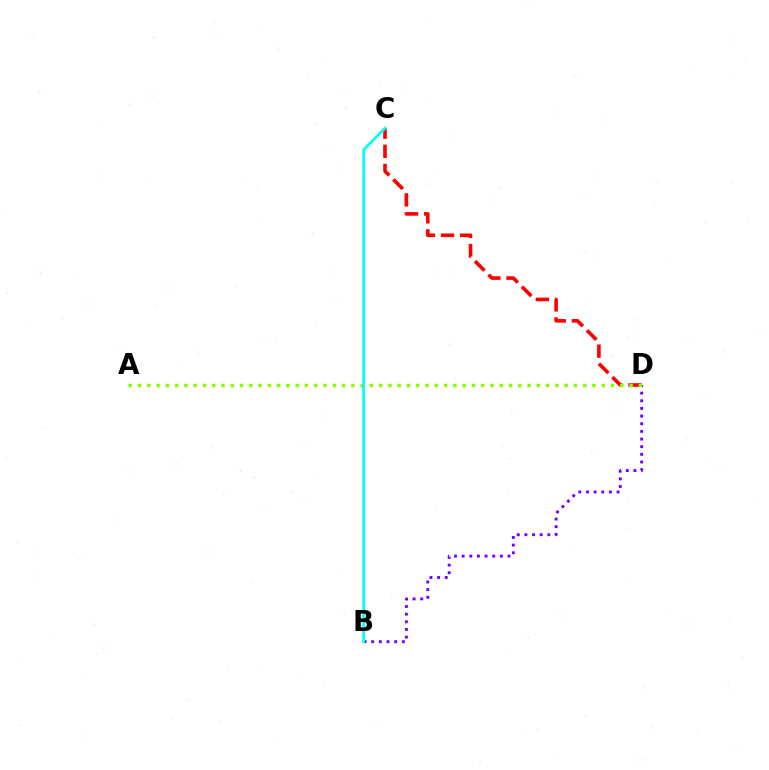{('B', 'D'): [{'color': '#7200ff', 'line_style': 'dotted', 'thickness': 2.08}], ('C', 'D'): [{'color': '#ff0000', 'line_style': 'dashed', 'thickness': 2.6}], ('A', 'D'): [{'color': '#84ff00', 'line_style': 'dotted', 'thickness': 2.52}], ('B', 'C'): [{'color': '#00fff6', 'line_style': 'solid', 'thickness': 1.93}]}